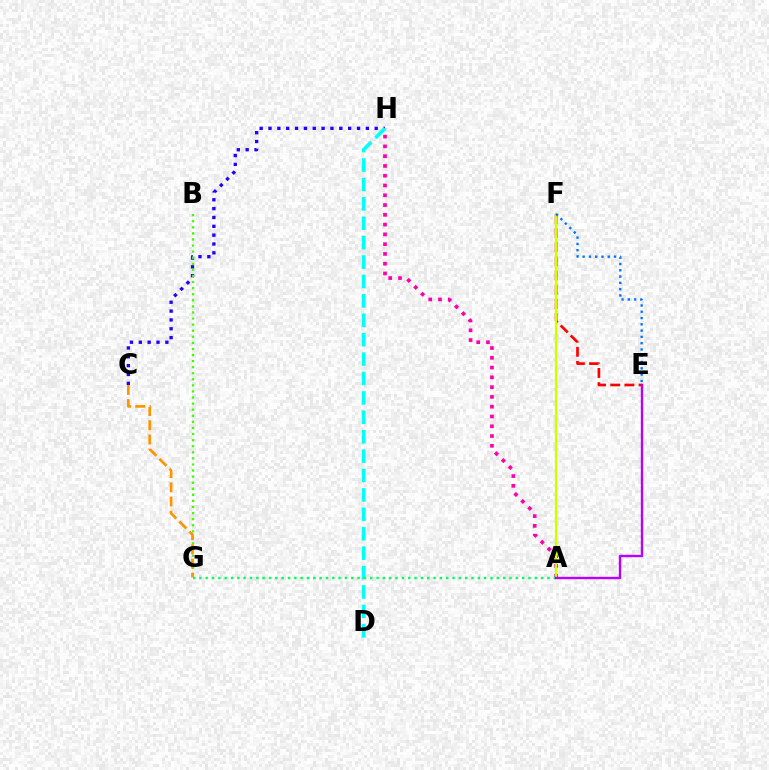{('E', 'F'): [{'color': '#ff0000', 'line_style': 'dashed', 'thickness': 1.93}, {'color': '#0074ff', 'line_style': 'dotted', 'thickness': 1.71}], ('C', 'H'): [{'color': '#2500ff', 'line_style': 'dotted', 'thickness': 2.4}], ('A', 'H'): [{'color': '#ff00ac', 'line_style': 'dotted', 'thickness': 2.66}], ('D', 'H'): [{'color': '#00fff6', 'line_style': 'dashed', 'thickness': 2.64}], ('A', 'F'): [{'color': '#d1ff00', 'line_style': 'solid', 'thickness': 1.68}], ('A', 'G'): [{'color': '#00ff5c', 'line_style': 'dotted', 'thickness': 1.72}], ('B', 'G'): [{'color': '#3dff00', 'line_style': 'dotted', 'thickness': 1.65}], ('A', 'E'): [{'color': '#b900ff', 'line_style': 'solid', 'thickness': 1.71}], ('C', 'G'): [{'color': '#ff9400', 'line_style': 'dashed', 'thickness': 1.93}]}